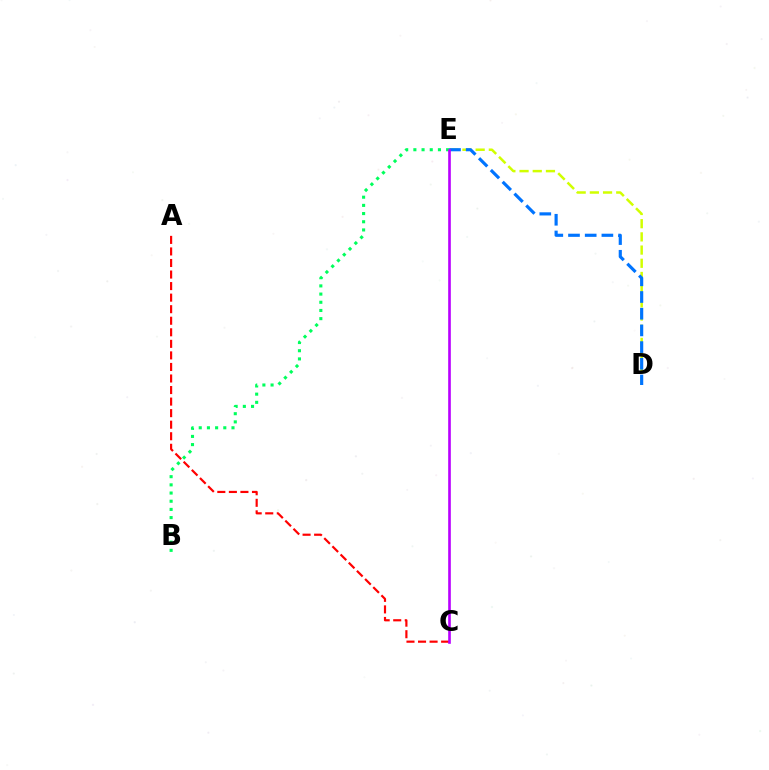{('A', 'C'): [{'color': '#ff0000', 'line_style': 'dashed', 'thickness': 1.57}], ('D', 'E'): [{'color': '#d1ff00', 'line_style': 'dashed', 'thickness': 1.79}, {'color': '#0074ff', 'line_style': 'dashed', 'thickness': 2.27}], ('B', 'E'): [{'color': '#00ff5c', 'line_style': 'dotted', 'thickness': 2.22}], ('C', 'E'): [{'color': '#b900ff', 'line_style': 'solid', 'thickness': 1.9}]}